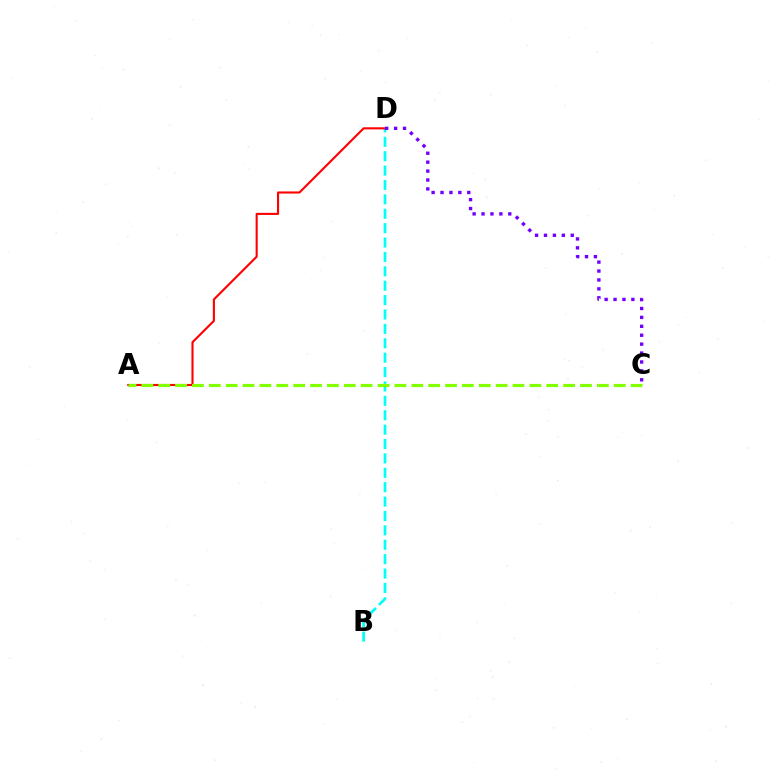{('B', 'D'): [{'color': '#00fff6', 'line_style': 'dashed', 'thickness': 1.96}], ('A', 'D'): [{'color': '#ff0000', 'line_style': 'solid', 'thickness': 1.52}], ('C', 'D'): [{'color': '#7200ff', 'line_style': 'dotted', 'thickness': 2.42}], ('A', 'C'): [{'color': '#84ff00', 'line_style': 'dashed', 'thickness': 2.29}]}